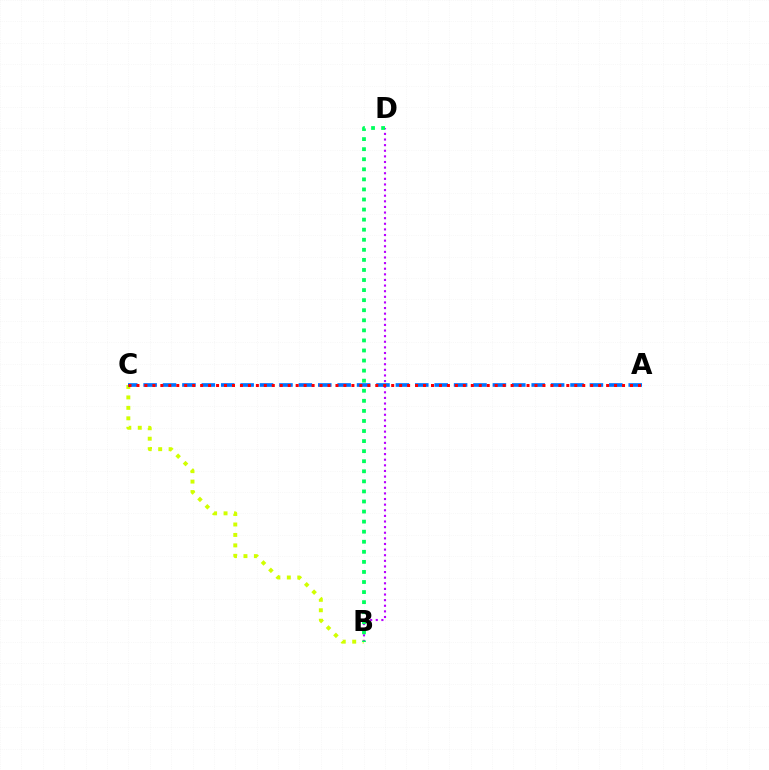{('B', 'C'): [{'color': '#d1ff00', 'line_style': 'dotted', 'thickness': 2.84}], ('A', 'C'): [{'color': '#0074ff', 'line_style': 'dashed', 'thickness': 2.64}, {'color': '#ff0000', 'line_style': 'dotted', 'thickness': 2.16}], ('B', 'D'): [{'color': '#b900ff', 'line_style': 'dotted', 'thickness': 1.53}, {'color': '#00ff5c', 'line_style': 'dotted', 'thickness': 2.73}]}